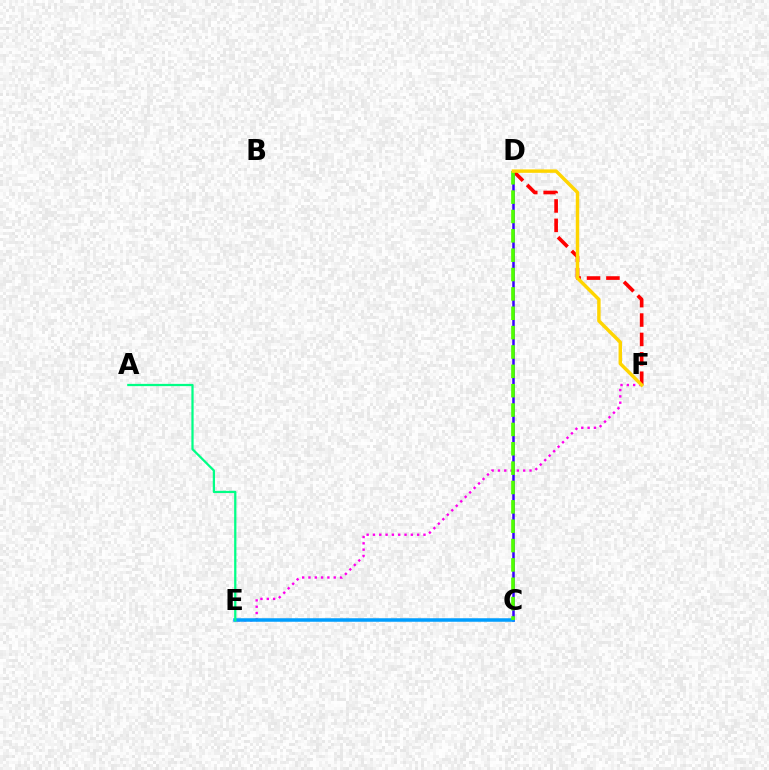{('E', 'F'): [{'color': '#ff00ed', 'line_style': 'dotted', 'thickness': 1.72}], ('C', 'D'): [{'color': '#3700ff', 'line_style': 'solid', 'thickness': 1.8}, {'color': '#4fff00', 'line_style': 'dashed', 'thickness': 2.63}], ('D', 'F'): [{'color': '#ff0000', 'line_style': 'dashed', 'thickness': 2.64}, {'color': '#ffd500', 'line_style': 'solid', 'thickness': 2.48}], ('C', 'E'): [{'color': '#009eff', 'line_style': 'solid', 'thickness': 2.52}], ('A', 'E'): [{'color': '#00ff86', 'line_style': 'solid', 'thickness': 1.62}]}